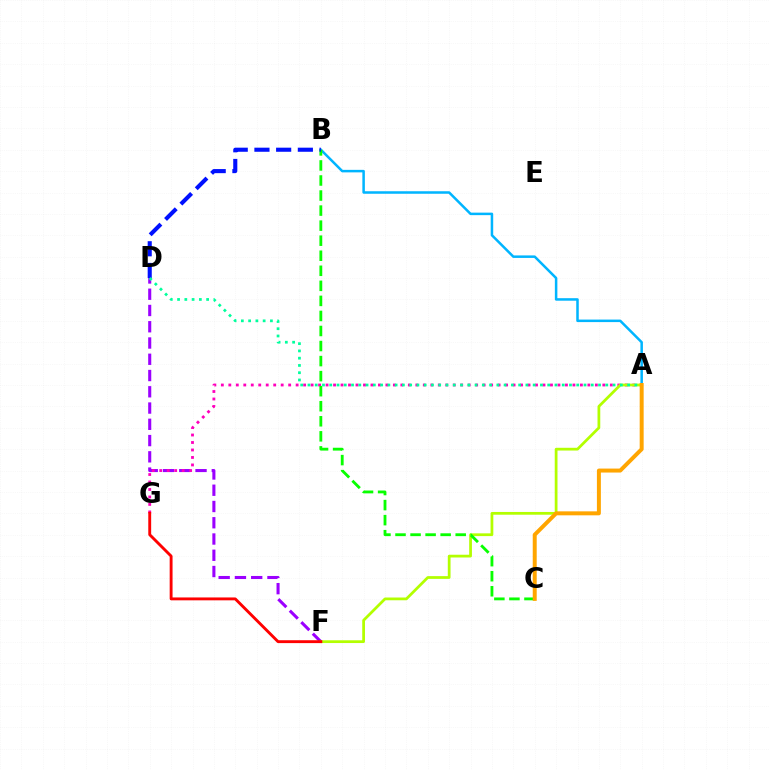{('D', 'F'): [{'color': '#9b00ff', 'line_style': 'dashed', 'thickness': 2.21}], ('A', 'G'): [{'color': '#ff00bd', 'line_style': 'dotted', 'thickness': 2.03}], ('A', 'B'): [{'color': '#00b5ff', 'line_style': 'solid', 'thickness': 1.81}], ('A', 'F'): [{'color': '#b3ff00', 'line_style': 'solid', 'thickness': 1.98}], ('B', 'C'): [{'color': '#08ff00', 'line_style': 'dashed', 'thickness': 2.04}], ('B', 'D'): [{'color': '#0010ff', 'line_style': 'dashed', 'thickness': 2.95}], ('F', 'G'): [{'color': '#ff0000', 'line_style': 'solid', 'thickness': 2.07}], ('A', 'C'): [{'color': '#ffa500', 'line_style': 'solid', 'thickness': 2.86}], ('A', 'D'): [{'color': '#00ff9d', 'line_style': 'dotted', 'thickness': 1.97}]}